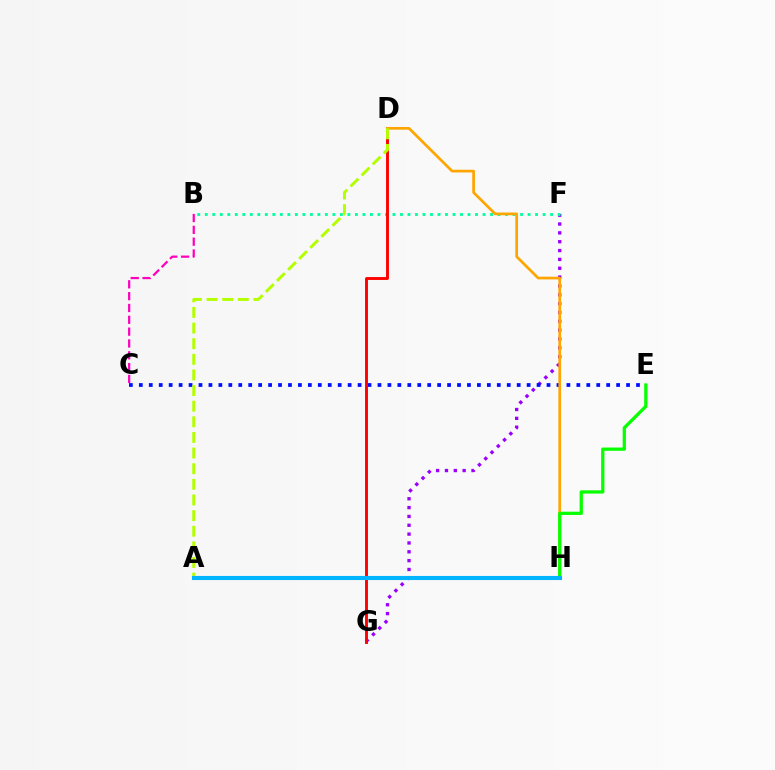{('F', 'G'): [{'color': '#9b00ff', 'line_style': 'dotted', 'thickness': 2.4}], ('B', 'F'): [{'color': '#00ff9d', 'line_style': 'dotted', 'thickness': 2.04}], ('C', 'E'): [{'color': '#0010ff', 'line_style': 'dotted', 'thickness': 2.7}], ('D', 'G'): [{'color': '#ff0000', 'line_style': 'solid', 'thickness': 2.08}], ('B', 'C'): [{'color': '#ff00bd', 'line_style': 'dashed', 'thickness': 1.61}], ('D', 'H'): [{'color': '#ffa500', 'line_style': 'solid', 'thickness': 1.95}], ('A', 'D'): [{'color': '#b3ff00', 'line_style': 'dashed', 'thickness': 2.12}], ('E', 'H'): [{'color': '#08ff00', 'line_style': 'solid', 'thickness': 2.35}], ('A', 'H'): [{'color': '#00b5ff', 'line_style': 'solid', 'thickness': 2.95}]}